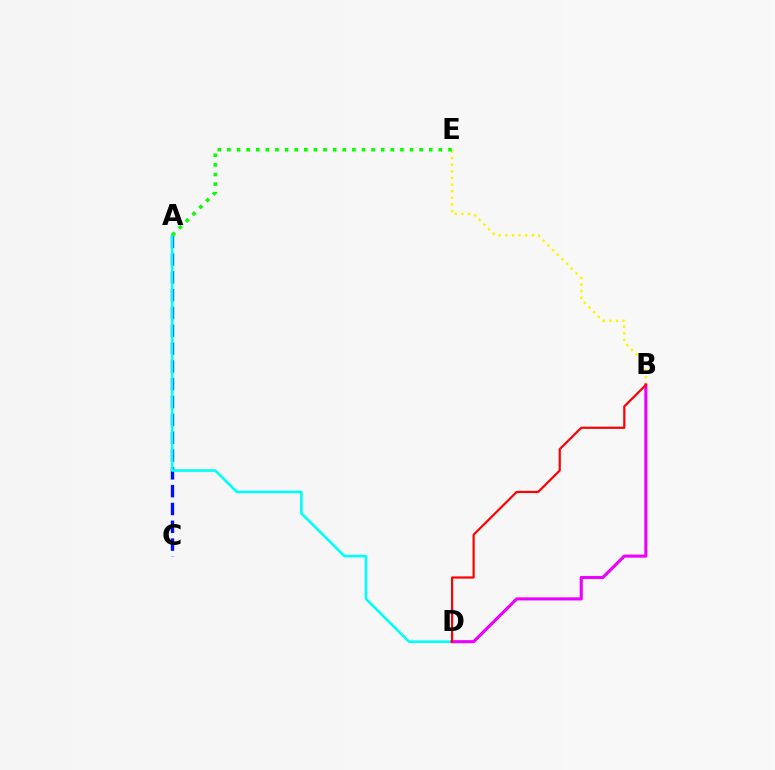{('A', 'C'): [{'color': '#0010ff', 'line_style': 'dashed', 'thickness': 2.42}], ('B', 'E'): [{'color': '#fcf500', 'line_style': 'dotted', 'thickness': 1.79}], ('A', 'D'): [{'color': '#00fff6', 'line_style': 'solid', 'thickness': 1.88}], ('A', 'E'): [{'color': '#08ff00', 'line_style': 'dotted', 'thickness': 2.61}], ('B', 'D'): [{'color': '#ee00ff', 'line_style': 'solid', 'thickness': 2.23}, {'color': '#ff0000', 'line_style': 'solid', 'thickness': 1.58}]}